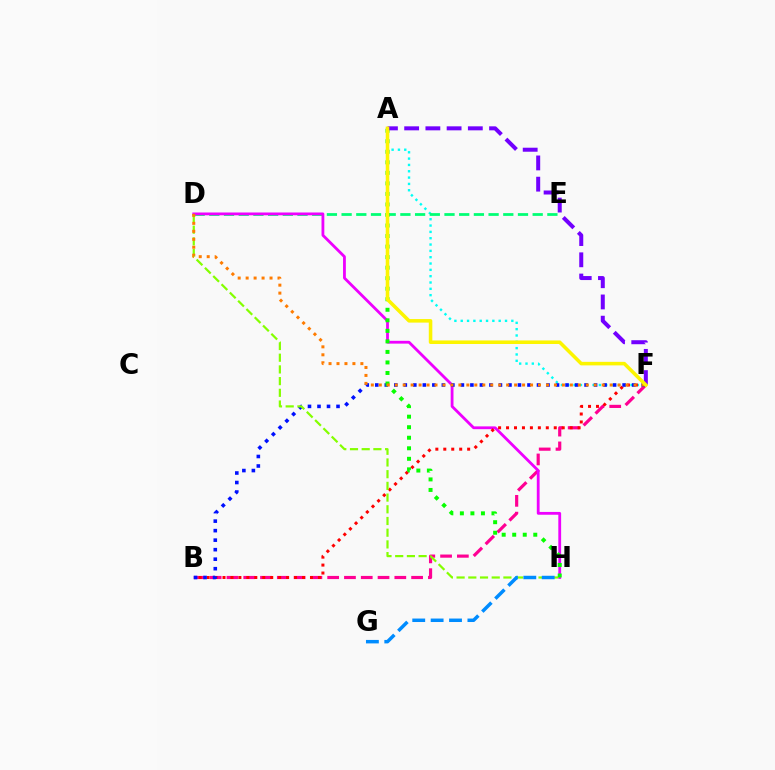{('B', 'F'): [{'color': '#ff0094', 'line_style': 'dashed', 'thickness': 2.28}, {'color': '#ff0000', 'line_style': 'dotted', 'thickness': 2.16}, {'color': '#0010ff', 'line_style': 'dotted', 'thickness': 2.58}], ('A', 'F'): [{'color': '#00fff6', 'line_style': 'dotted', 'thickness': 1.72}, {'color': '#7200ff', 'line_style': 'dashed', 'thickness': 2.88}, {'color': '#fcf500', 'line_style': 'solid', 'thickness': 2.55}], ('D', 'E'): [{'color': '#00ff74', 'line_style': 'dashed', 'thickness': 2.0}], ('D', 'H'): [{'color': '#ee00ff', 'line_style': 'solid', 'thickness': 2.02}, {'color': '#84ff00', 'line_style': 'dashed', 'thickness': 1.59}], ('A', 'H'): [{'color': '#08ff00', 'line_style': 'dotted', 'thickness': 2.86}], ('D', 'F'): [{'color': '#ff7c00', 'line_style': 'dotted', 'thickness': 2.16}], ('G', 'H'): [{'color': '#008cff', 'line_style': 'dashed', 'thickness': 2.5}]}